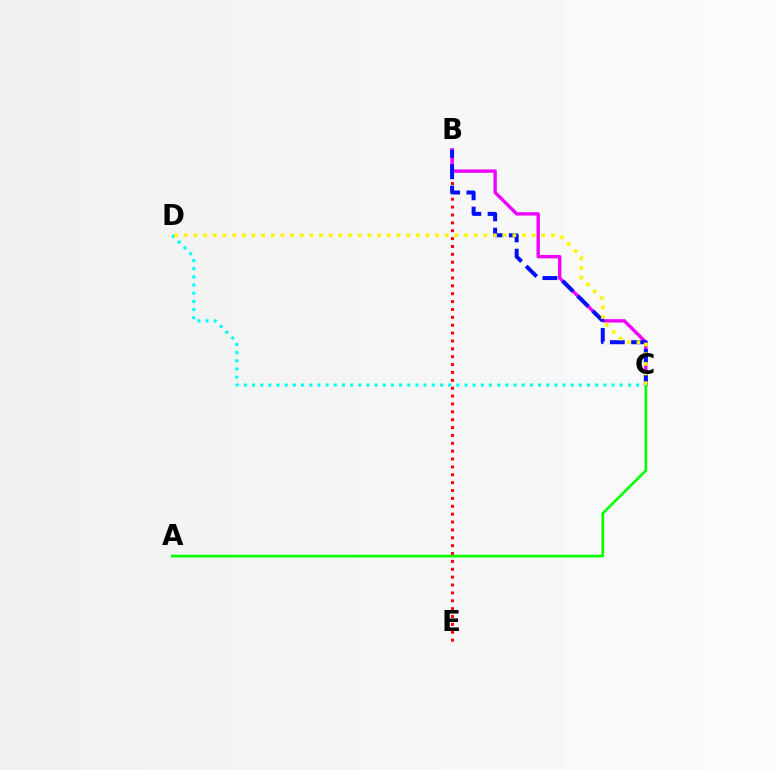{('B', 'E'): [{'color': '#ff0000', 'line_style': 'dotted', 'thickness': 2.14}], ('B', 'C'): [{'color': '#ee00ff', 'line_style': 'solid', 'thickness': 2.43}, {'color': '#0010ff', 'line_style': 'dashed', 'thickness': 2.89}], ('A', 'C'): [{'color': '#08ff00', 'line_style': 'solid', 'thickness': 1.94}], ('C', 'D'): [{'color': '#00fff6', 'line_style': 'dotted', 'thickness': 2.22}, {'color': '#fcf500', 'line_style': 'dotted', 'thickness': 2.63}]}